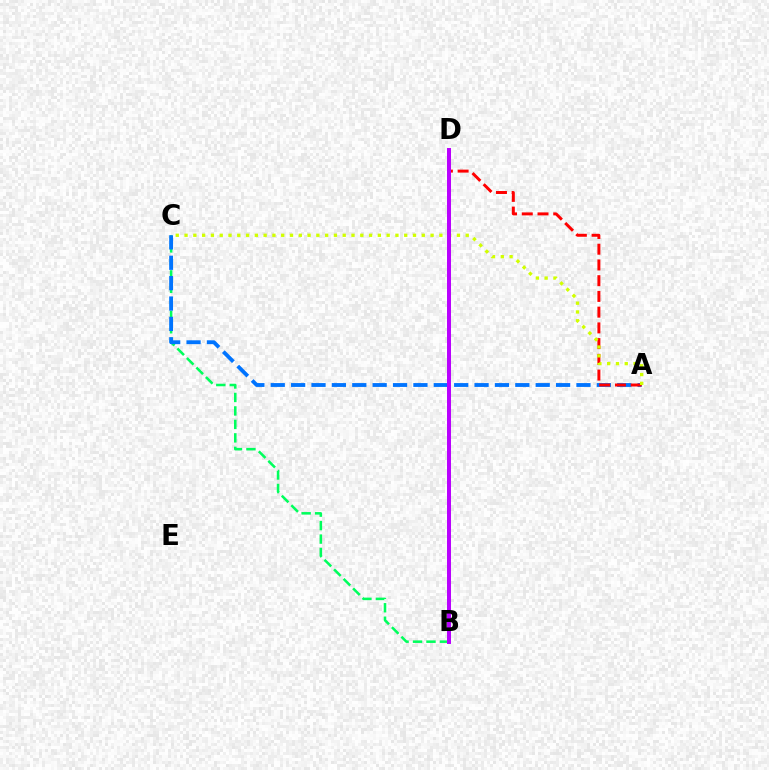{('B', 'C'): [{'color': '#00ff5c', 'line_style': 'dashed', 'thickness': 1.83}], ('A', 'C'): [{'color': '#0074ff', 'line_style': 'dashed', 'thickness': 2.77}, {'color': '#d1ff00', 'line_style': 'dotted', 'thickness': 2.39}], ('A', 'D'): [{'color': '#ff0000', 'line_style': 'dashed', 'thickness': 2.14}], ('B', 'D'): [{'color': '#b900ff', 'line_style': 'solid', 'thickness': 2.86}]}